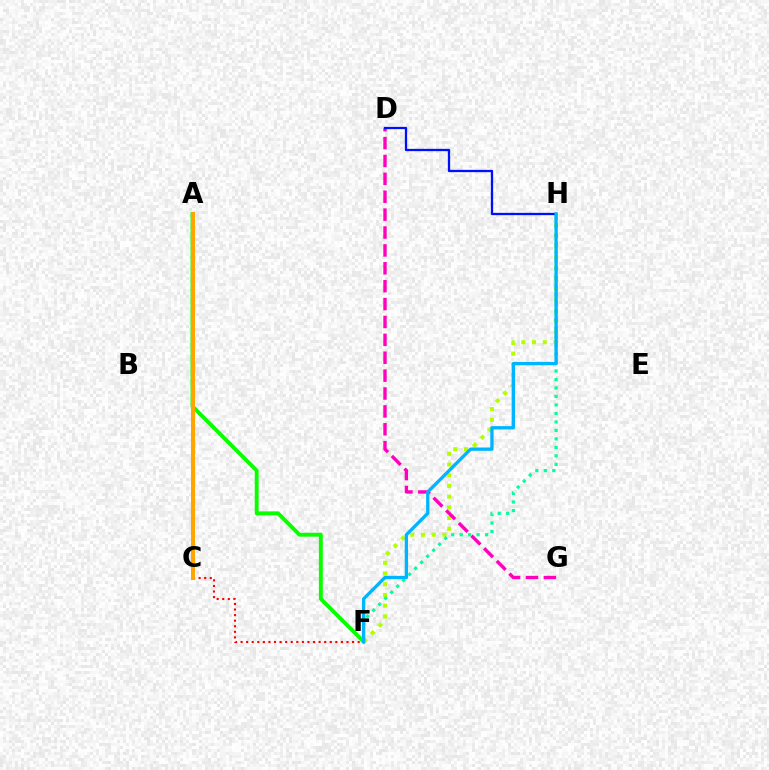{('A', 'F'): [{'color': '#08ff00', 'line_style': 'solid', 'thickness': 2.8}], ('F', 'H'): [{'color': '#b3ff00', 'line_style': 'dotted', 'thickness': 2.91}, {'color': '#00ff9d', 'line_style': 'dotted', 'thickness': 2.31}, {'color': '#00b5ff', 'line_style': 'solid', 'thickness': 2.39}], ('D', 'G'): [{'color': '#ff00bd', 'line_style': 'dashed', 'thickness': 2.43}], ('D', 'H'): [{'color': '#0010ff', 'line_style': 'solid', 'thickness': 1.65}], ('C', 'F'): [{'color': '#ff0000', 'line_style': 'dotted', 'thickness': 1.51}], ('A', 'C'): [{'color': '#9b00ff', 'line_style': 'solid', 'thickness': 1.69}, {'color': '#ffa500', 'line_style': 'solid', 'thickness': 2.9}]}